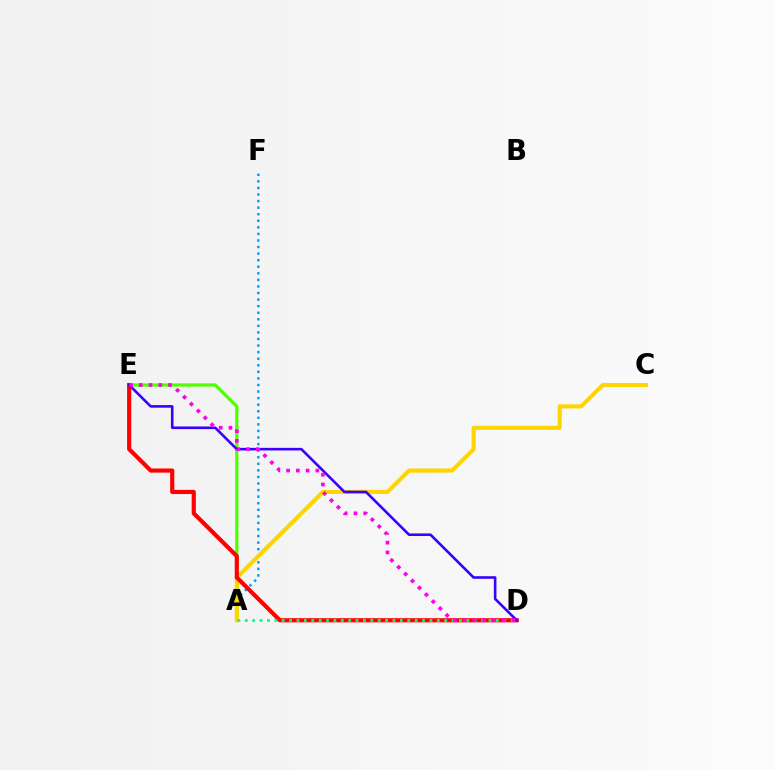{('A', 'E'): [{'color': '#4fff00', 'line_style': 'solid', 'thickness': 2.32}], ('A', 'F'): [{'color': '#009eff', 'line_style': 'dotted', 'thickness': 1.78}], ('A', 'C'): [{'color': '#ffd500', 'line_style': 'solid', 'thickness': 2.96}], ('D', 'E'): [{'color': '#ff0000', 'line_style': 'solid', 'thickness': 2.99}, {'color': '#3700ff', 'line_style': 'solid', 'thickness': 1.87}, {'color': '#ff00ed', 'line_style': 'dotted', 'thickness': 2.65}], ('A', 'D'): [{'color': '#00ff86', 'line_style': 'dotted', 'thickness': 2.01}]}